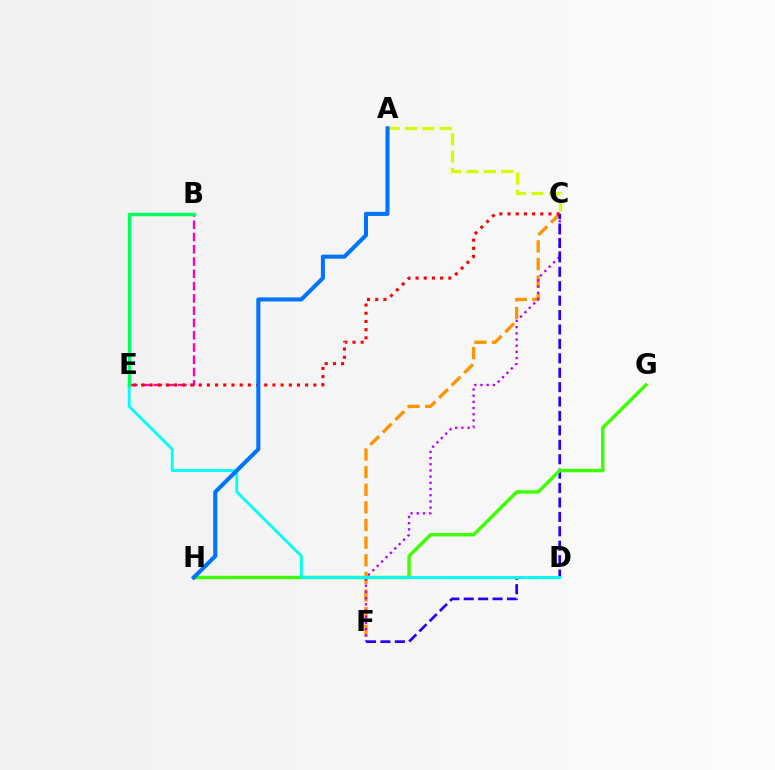{('C', 'F'): [{'color': '#ff9400', 'line_style': 'dashed', 'thickness': 2.4}, {'color': '#b900ff', 'line_style': 'dotted', 'thickness': 1.68}, {'color': '#2500ff', 'line_style': 'dashed', 'thickness': 1.96}], ('G', 'H'): [{'color': '#3dff00', 'line_style': 'solid', 'thickness': 2.48}], ('D', 'E'): [{'color': '#00fff6', 'line_style': 'solid', 'thickness': 2.07}], ('B', 'E'): [{'color': '#ff00ac', 'line_style': 'dashed', 'thickness': 1.67}, {'color': '#00ff5c', 'line_style': 'solid', 'thickness': 2.49}], ('A', 'C'): [{'color': '#d1ff00', 'line_style': 'dashed', 'thickness': 2.36}], ('C', 'E'): [{'color': '#ff0000', 'line_style': 'dotted', 'thickness': 2.23}], ('A', 'H'): [{'color': '#0074ff', 'line_style': 'solid', 'thickness': 2.93}]}